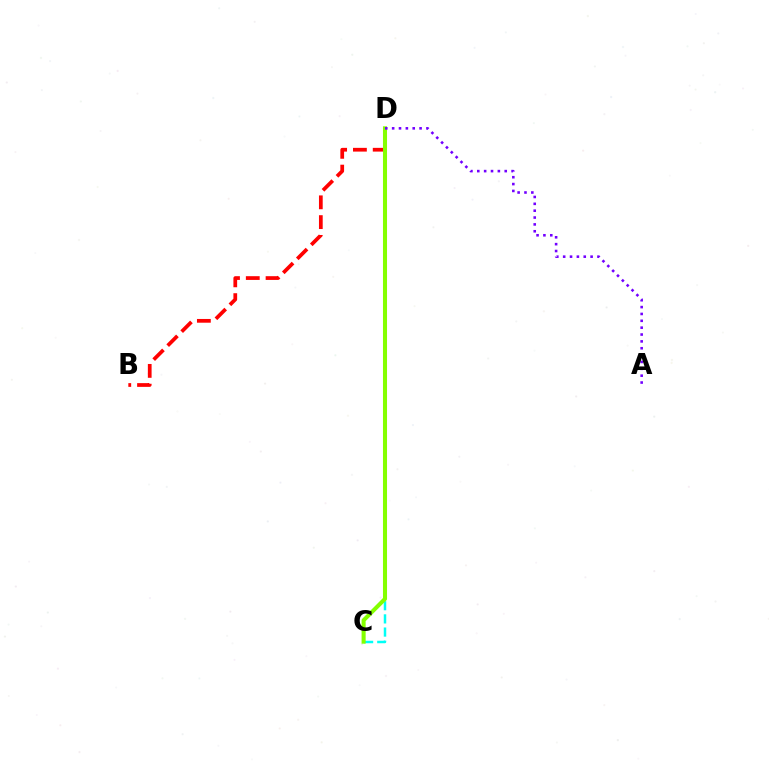{('C', 'D'): [{'color': '#00fff6', 'line_style': 'dashed', 'thickness': 1.79}, {'color': '#84ff00', 'line_style': 'solid', 'thickness': 2.93}], ('B', 'D'): [{'color': '#ff0000', 'line_style': 'dashed', 'thickness': 2.69}], ('A', 'D'): [{'color': '#7200ff', 'line_style': 'dotted', 'thickness': 1.86}]}